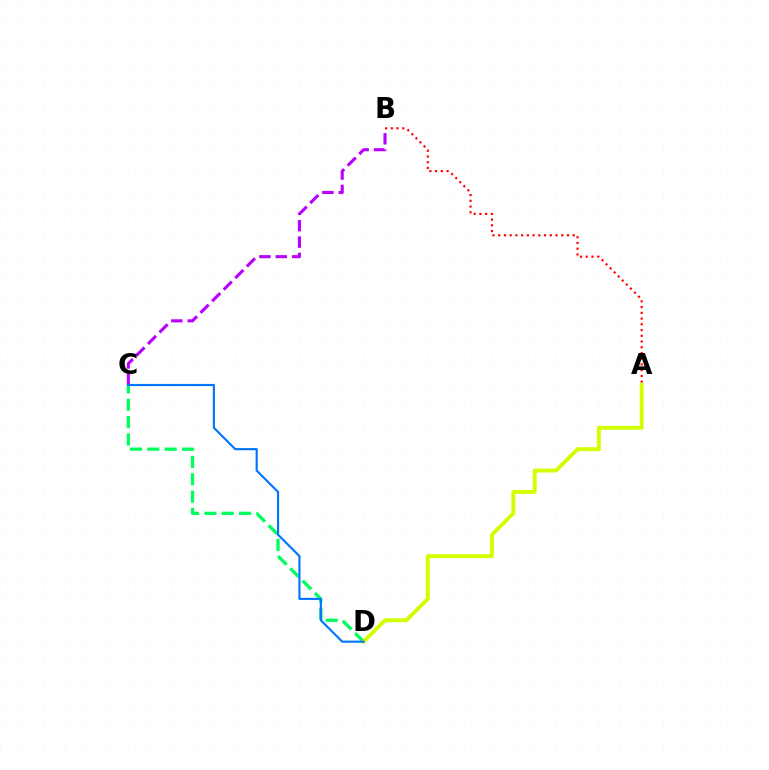{('A', 'B'): [{'color': '#ff0000', 'line_style': 'dotted', 'thickness': 1.56}], ('C', 'D'): [{'color': '#00ff5c', 'line_style': 'dashed', 'thickness': 2.35}, {'color': '#0074ff', 'line_style': 'solid', 'thickness': 1.54}], ('A', 'D'): [{'color': '#d1ff00', 'line_style': 'solid', 'thickness': 2.79}], ('B', 'C'): [{'color': '#b900ff', 'line_style': 'dashed', 'thickness': 2.22}]}